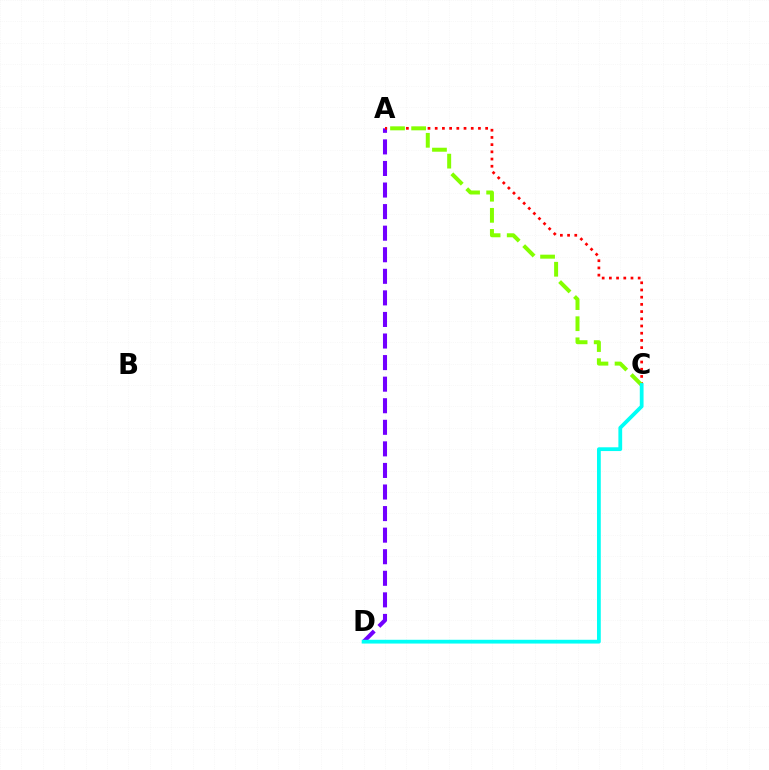{('A', 'D'): [{'color': '#7200ff', 'line_style': 'dashed', 'thickness': 2.93}], ('A', 'C'): [{'color': '#ff0000', 'line_style': 'dotted', 'thickness': 1.96}, {'color': '#84ff00', 'line_style': 'dashed', 'thickness': 2.87}], ('C', 'D'): [{'color': '#00fff6', 'line_style': 'solid', 'thickness': 2.72}]}